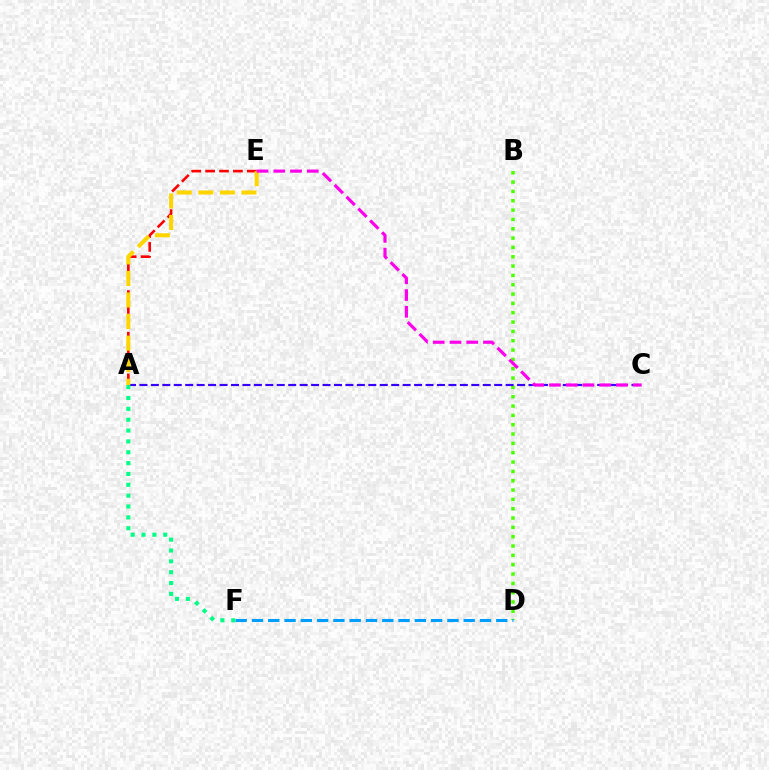{('B', 'D'): [{'color': '#4fff00', 'line_style': 'dotted', 'thickness': 2.54}], ('D', 'F'): [{'color': '#009eff', 'line_style': 'dashed', 'thickness': 2.21}], ('A', 'C'): [{'color': '#3700ff', 'line_style': 'dashed', 'thickness': 1.55}], ('A', 'E'): [{'color': '#ff0000', 'line_style': 'dashed', 'thickness': 1.89}, {'color': '#ffd500', 'line_style': 'dashed', 'thickness': 2.93}], ('A', 'F'): [{'color': '#00ff86', 'line_style': 'dotted', 'thickness': 2.95}], ('C', 'E'): [{'color': '#ff00ed', 'line_style': 'dashed', 'thickness': 2.27}]}